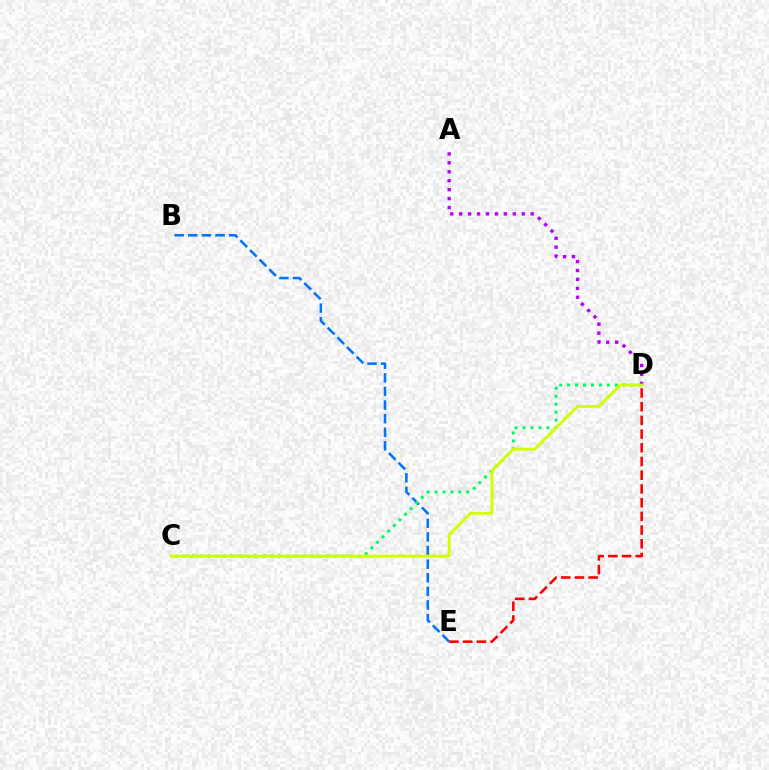{('B', 'E'): [{'color': '#0074ff', 'line_style': 'dashed', 'thickness': 1.85}], ('C', 'D'): [{'color': '#00ff5c', 'line_style': 'dotted', 'thickness': 2.16}, {'color': '#d1ff00', 'line_style': 'solid', 'thickness': 2.11}], ('A', 'D'): [{'color': '#b900ff', 'line_style': 'dotted', 'thickness': 2.43}], ('D', 'E'): [{'color': '#ff0000', 'line_style': 'dashed', 'thickness': 1.86}]}